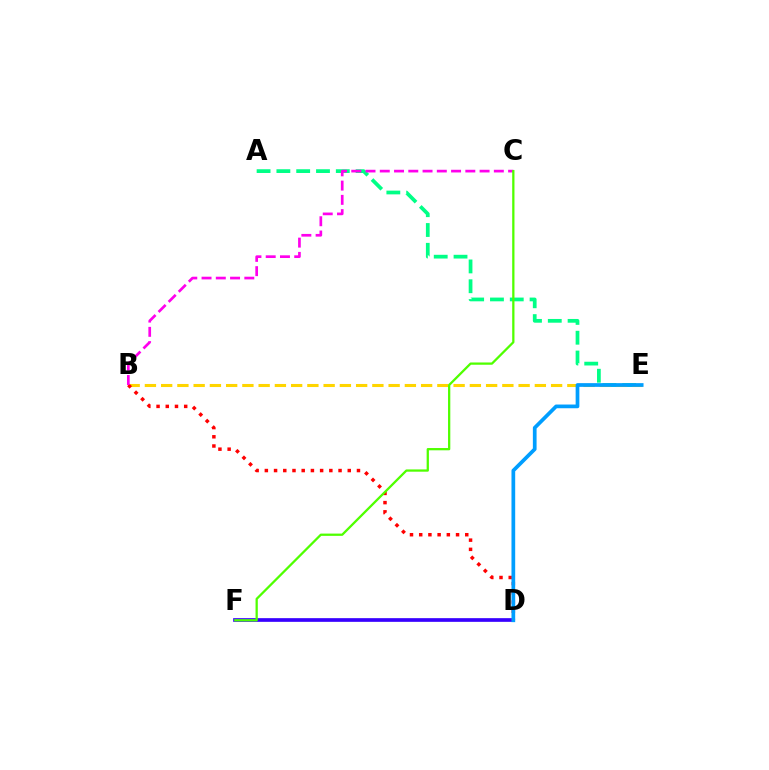{('A', 'E'): [{'color': '#00ff86', 'line_style': 'dashed', 'thickness': 2.69}], ('B', 'E'): [{'color': '#ffd500', 'line_style': 'dashed', 'thickness': 2.21}], ('D', 'F'): [{'color': '#3700ff', 'line_style': 'solid', 'thickness': 2.65}], ('B', 'D'): [{'color': '#ff0000', 'line_style': 'dotted', 'thickness': 2.5}], ('B', 'C'): [{'color': '#ff00ed', 'line_style': 'dashed', 'thickness': 1.94}], ('D', 'E'): [{'color': '#009eff', 'line_style': 'solid', 'thickness': 2.68}], ('C', 'F'): [{'color': '#4fff00', 'line_style': 'solid', 'thickness': 1.64}]}